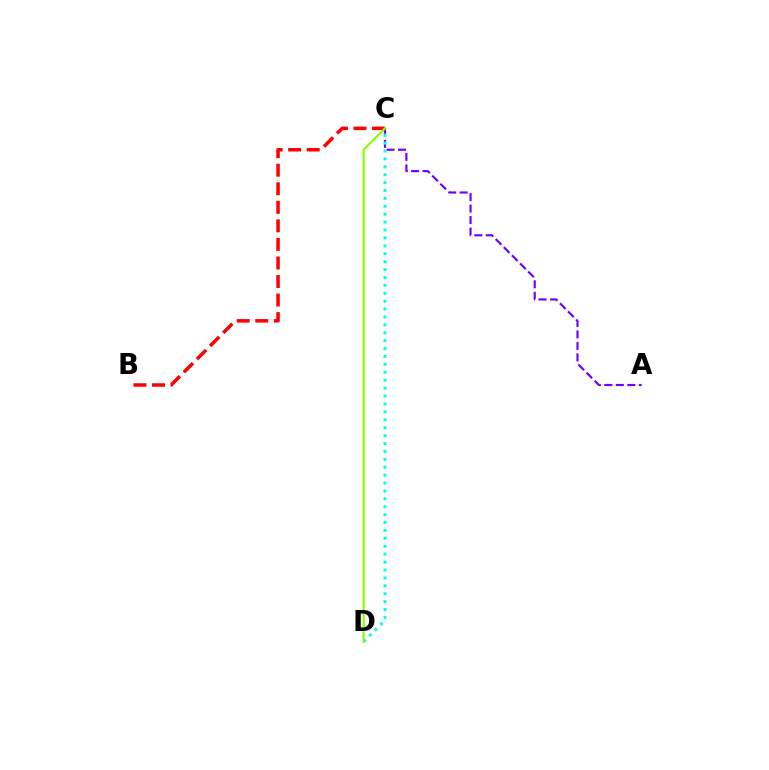{('B', 'C'): [{'color': '#ff0000', 'line_style': 'dashed', 'thickness': 2.52}], ('A', 'C'): [{'color': '#7200ff', 'line_style': 'dashed', 'thickness': 1.56}], ('C', 'D'): [{'color': '#00fff6', 'line_style': 'dotted', 'thickness': 2.15}, {'color': '#84ff00', 'line_style': 'solid', 'thickness': 1.57}]}